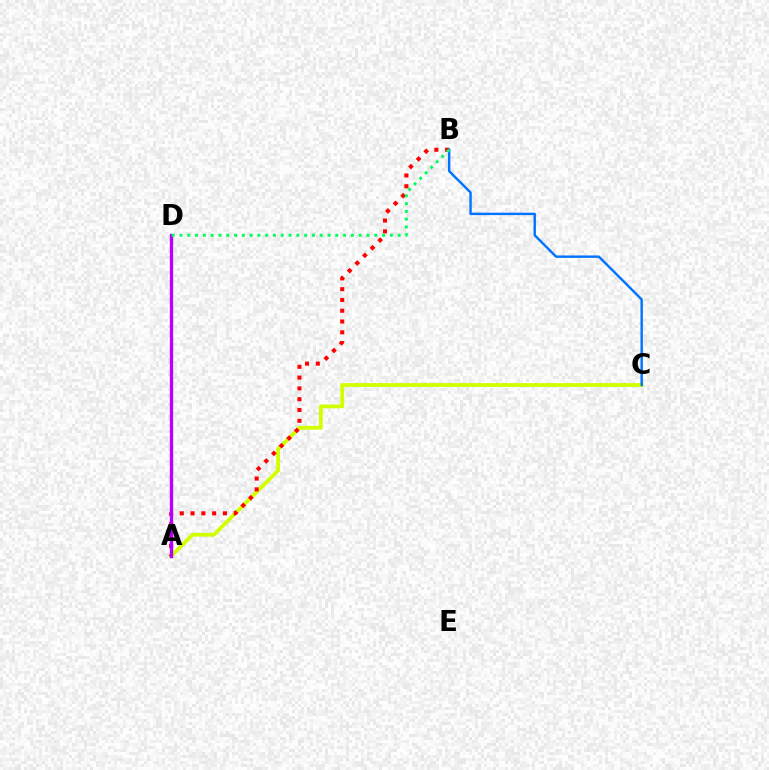{('A', 'C'): [{'color': '#d1ff00', 'line_style': 'solid', 'thickness': 2.74}], ('A', 'B'): [{'color': '#ff0000', 'line_style': 'dotted', 'thickness': 2.93}], ('B', 'C'): [{'color': '#0074ff', 'line_style': 'solid', 'thickness': 1.74}], ('A', 'D'): [{'color': '#b900ff', 'line_style': 'solid', 'thickness': 2.41}], ('B', 'D'): [{'color': '#00ff5c', 'line_style': 'dotted', 'thickness': 2.12}]}